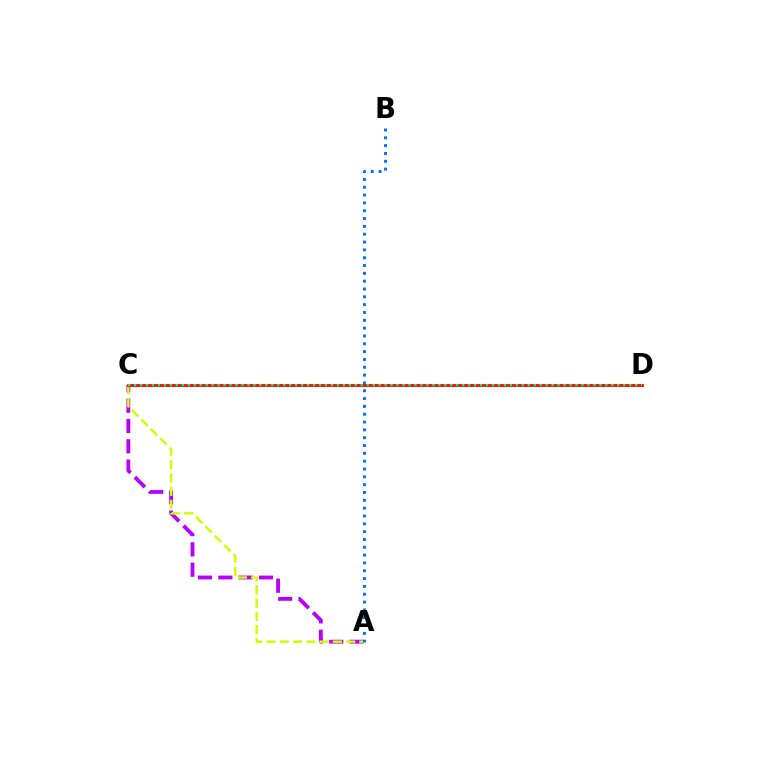{('A', 'C'): [{'color': '#b900ff', 'line_style': 'dashed', 'thickness': 2.76}, {'color': '#d1ff00', 'line_style': 'dashed', 'thickness': 1.8}], ('A', 'B'): [{'color': '#0074ff', 'line_style': 'dotted', 'thickness': 2.13}], ('C', 'D'): [{'color': '#ff0000', 'line_style': 'solid', 'thickness': 1.99}, {'color': '#00ff5c', 'line_style': 'dotted', 'thickness': 1.62}]}